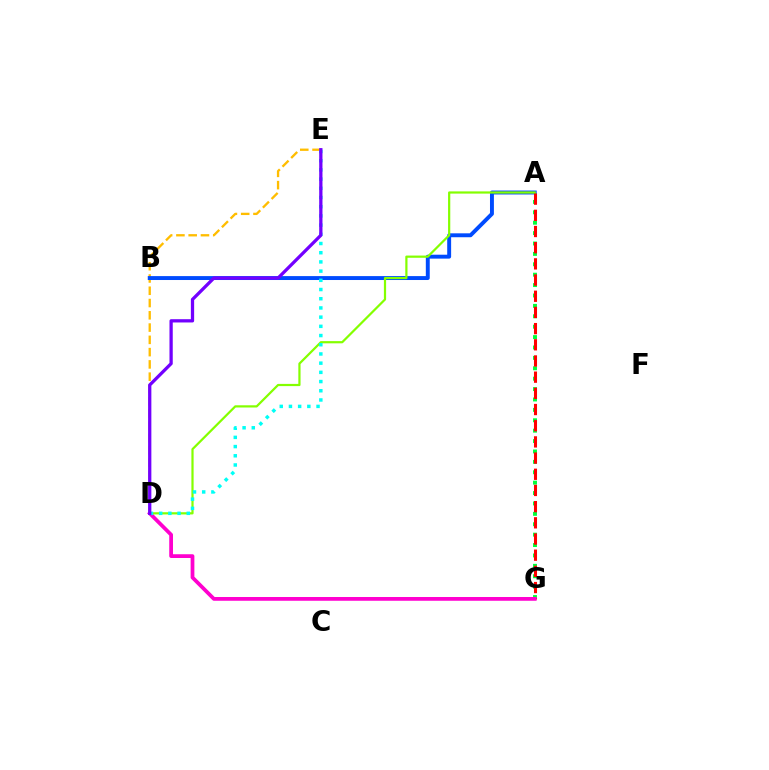{('D', 'E'): [{'color': '#ffbd00', 'line_style': 'dashed', 'thickness': 1.67}, {'color': '#00fff6', 'line_style': 'dotted', 'thickness': 2.5}, {'color': '#7200ff', 'line_style': 'solid', 'thickness': 2.36}], ('A', 'B'): [{'color': '#004bff', 'line_style': 'solid', 'thickness': 2.82}], ('A', 'G'): [{'color': '#00ff39', 'line_style': 'dotted', 'thickness': 2.83}, {'color': '#ff0000', 'line_style': 'dashed', 'thickness': 2.2}], ('A', 'D'): [{'color': '#84ff00', 'line_style': 'solid', 'thickness': 1.59}], ('D', 'G'): [{'color': '#ff00cf', 'line_style': 'solid', 'thickness': 2.7}]}